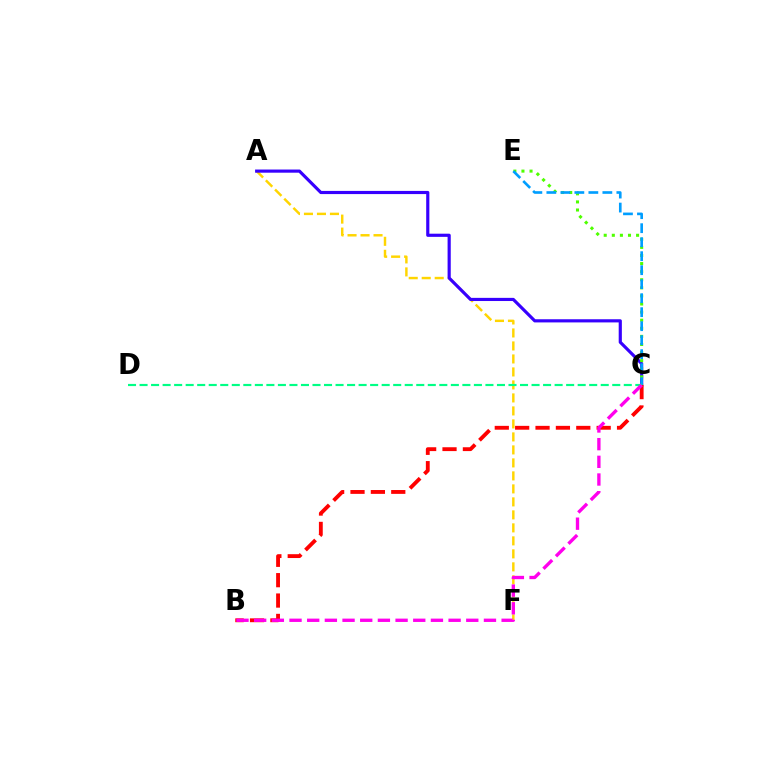{('A', 'F'): [{'color': '#ffd500', 'line_style': 'dashed', 'thickness': 1.77}], ('A', 'C'): [{'color': '#3700ff', 'line_style': 'solid', 'thickness': 2.28}], ('C', 'E'): [{'color': '#4fff00', 'line_style': 'dotted', 'thickness': 2.2}, {'color': '#009eff', 'line_style': 'dashed', 'thickness': 1.9}], ('B', 'C'): [{'color': '#ff0000', 'line_style': 'dashed', 'thickness': 2.77}, {'color': '#ff00ed', 'line_style': 'dashed', 'thickness': 2.4}], ('C', 'D'): [{'color': '#00ff86', 'line_style': 'dashed', 'thickness': 1.57}]}